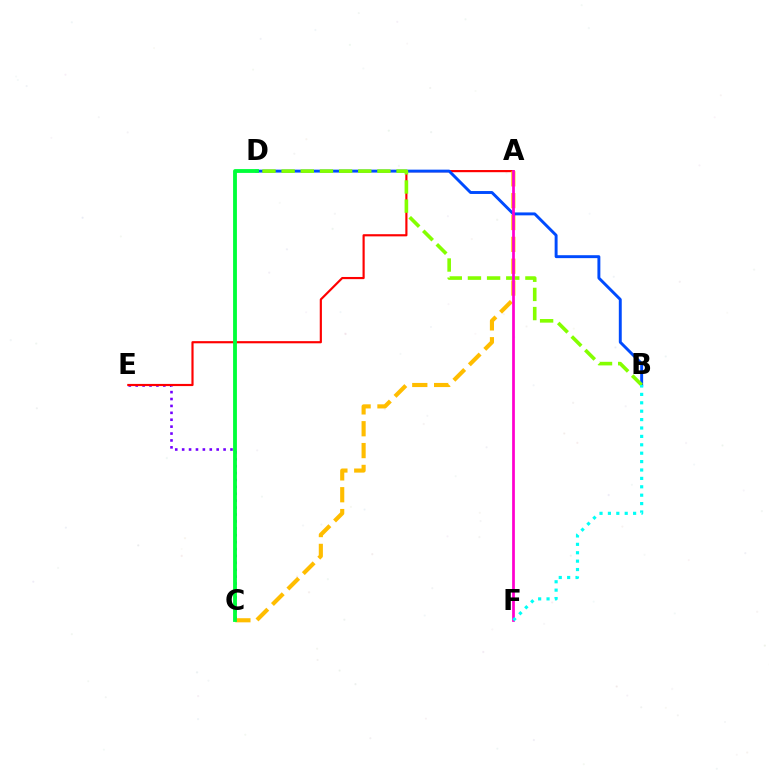{('C', 'E'): [{'color': '#7200ff', 'line_style': 'dotted', 'thickness': 1.88}], ('A', 'E'): [{'color': '#ff0000', 'line_style': 'solid', 'thickness': 1.56}], ('A', 'C'): [{'color': '#ffbd00', 'line_style': 'dashed', 'thickness': 2.97}], ('B', 'D'): [{'color': '#004bff', 'line_style': 'solid', 'thickness': 2.1}, {'color': '#84ff00', 'line_style': 'dashed', 'thickness': 2.6}], ('C', 'D'): [{'color': '#00ff39', 'line_style': 'solid', 'thickness': 2.76}], ('A', 'F'): [{'color': '#ff00cf', 'line_style': 'solid', 'thickness': 1.97}], ('B', 'F'): [{'color': '#00fff6', 'line_style': 'dotted', 'thickness': 2.28}]}